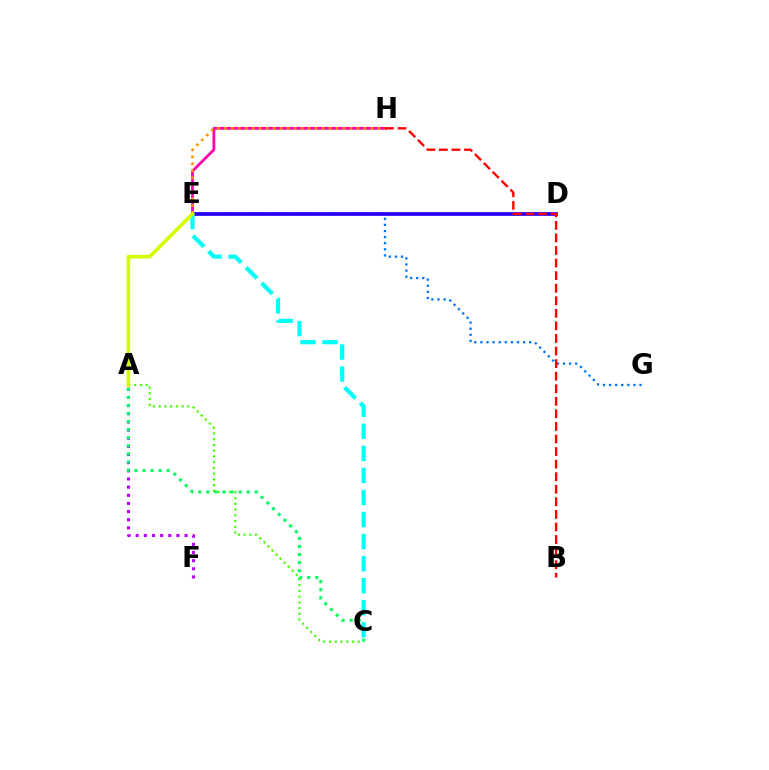{('A', 'C'): [{'color': '#3dff00', 'line_style': 'dotted', 'thickness': 1.56}, {'color': '#00ff5c', 'line_style': 'dotted', 'thickness': 2.19}], ('E', 'H'): [{'color': '#ff00ac', 'line_style': 'solid', 'thickness': 2.01}, {'color': '#ff9400', 'line_style': 'dotted', 'thickness': 1.89}], ('A', 'F'): [{'color': '#b900ff', 'line_style': 'dotted', 'thickness': 2.21}], ('E', 'G'): [{'color': '#0074ff', 'line_style': 'dotted', 'thickness': 1.66}], ('D', 'E'): [{'color': '#2500ff', 'line_style': 'solid', 'thickness': 2.66}], ('C', 'E'): [{'color': '#00fff6', 'line_style': 'dashed', 'thickness': 3.0}], ('B', 'H'): [{'color': '#ff0000', 'line_style': 'dashed', 'thickness': 1.71}], ('A', 'E'): [{'color': '#d1ff00', 'line_style': 'solid', 'thickness': 2.67}]}